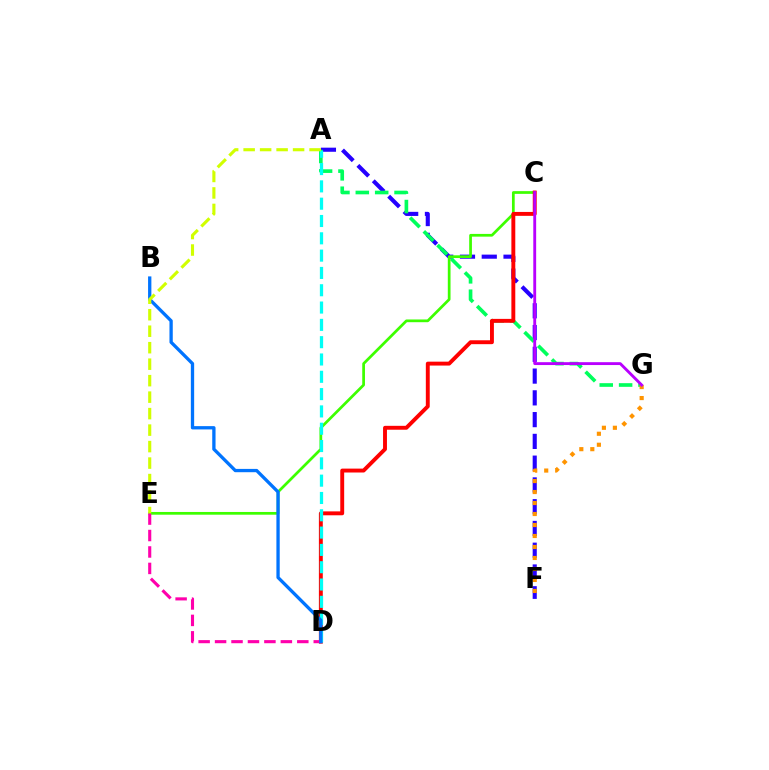{('A', 'F'): [{'color': '#2500ff', 'line_style': 'dashed', 'thickness': 2.96}], ('A', 'G'): [{'color': '#00ff5c', 'line_style': 'dashed', 'thickness': 2.63}], ('C', 'E'): [{'color': '#3dff00', 'line_style': 'solid', 'thickness': 1.97}], ('C', 'D'): [{'color': '#ff0000', 'line_style': 'solid', 'thickness': 2.81}], ('D', 'E'): [{'color': '#ff00ac', 'line_style': 'dashed', 'thickness': 2.23}], ('F', 'G'): [{'color': '#ff9400', 'line_style': 'dotted', 'thickness': 2.99}], ('A', 'D'): [{'color': '#00fff6', 'line_style': 'dashed', 'thickness': 2.35}], ('B', 'D'): [{'color': '#0074ff', 'line_style': 'solid', 'thickness': 2.38}], ('C', 'G'): [{'color': '#b900ff', 'line_style': 'solid', 'thickness': 2.06}], ('A', 'E'): [{'color': '#d1ff00', 'line_style': 'dashed', 'thickness': 2.24}]}